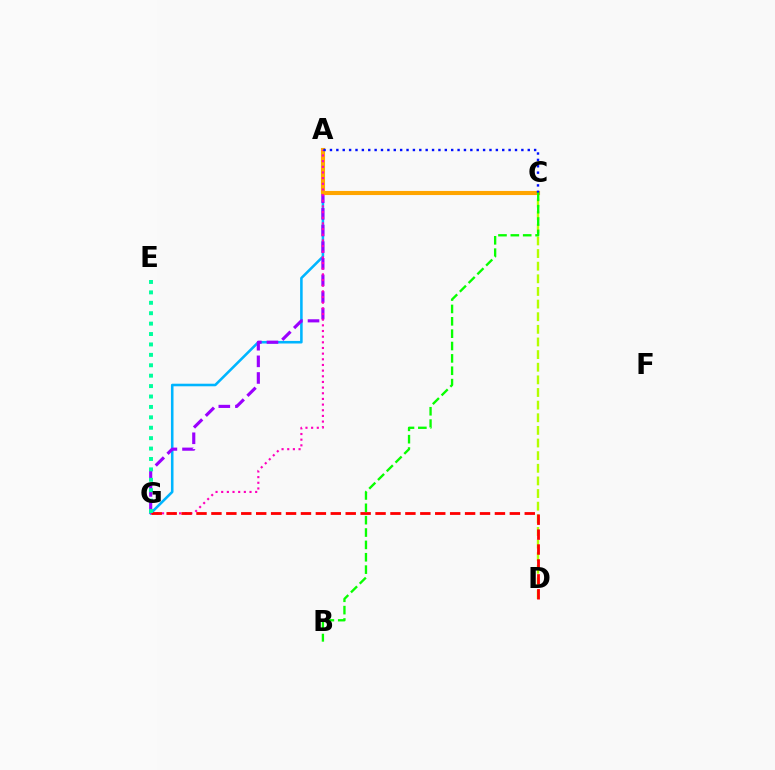{('A', 'G'): [{'color': '#00b5ff', 'line_style': 'solid', 'thickness': 1.85}, {'color': '#9b00ff', 'line_style': 'dashed', 'thickness': 2.26}, {'color': '#ff00bd', 'line_style': 'dotted', 'thickness': 1.54}], ('C', 'D'): [{'color': '#b3ff00', 'line_style': 'dashed', 'thickness': 1.72}], ('A', 'C'): [{'color': '#ffa500', 'line_style': 'solid', 'thickness': 2.95}, {'color': '#0010ff', 'line_style': 'dotted', 'thickness': 1.73}], ('D', 'G'): [{'color': '#ff0000', 'line_style': 'dashed', 'thickness': 2.03}], ('B', 'C'): [{'color': '#08ff00', 'line_style': 'dashed', 'thickness': 1.68}], ('E', 'G'): [{'color': '#00ff9d', 'line_style': 'dotted', 'thickness': 2.83}]}